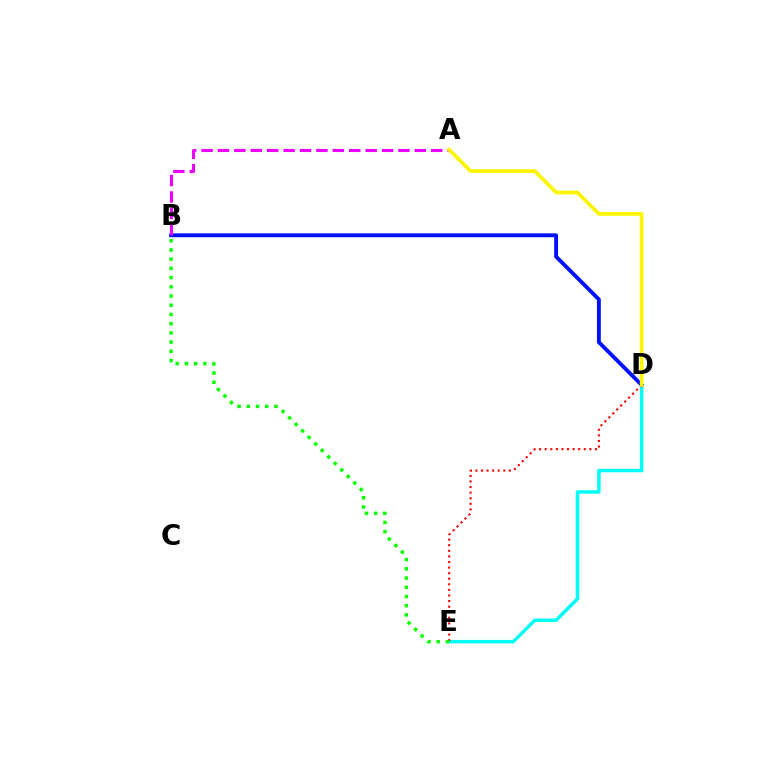{('D', 'E'): [{'color': '#00fff6', 'line_style': 'solid', 'thickness': 2.5}, {'color': '#ff0000', 'line_style': 'dotted', 'thickness': 1.52}], ('B', 'D'): [{'color': '#0010ff', 'line_style': 'solid', 'thickness': 2.78}], ('A', 'B'): [{'color': '#ee00ff', 'line_style': 'dashed', 'thickness': 2.23}], ('A', 'D'): [{'color': '#fcf500', 'line_style': 'solid', 'thickness': 2.69}], ('B', 'E'): [{'color': '#08ff00', 'line_style': 'dotted', 'thickness': 2.5}]}